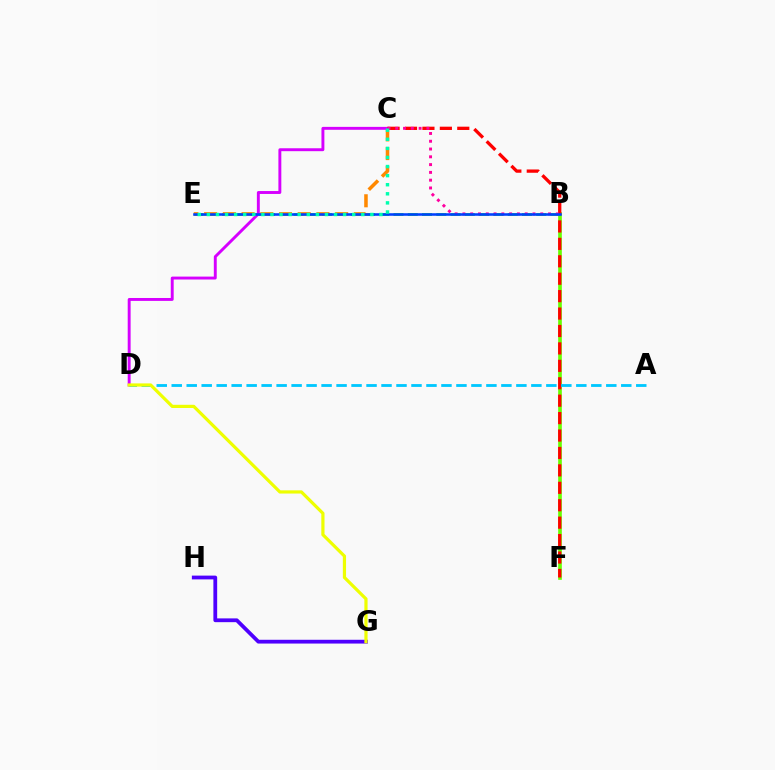{('B', 'F'): [{'color': '#66ff00', 'line_style': 'solid', 'thickness': 2.63}], ('B', 'E'): [{'color': '#00ff27', 'line_style': 'dashed', 'thickness': 1.94}, {'color': '#003fff', 'line_style': 'solid', 'thickness': 1.84}], ('C', 'E'): [{'color': '#ff8800', 'line_style': 'dashed', 'thickness': 2.54}, {'color': '#00ffaf', 'line_style': 'dotted', 'thickness': 2.47}], ('C', 'D'): [{'color': '#d600ff', 'line_style': 'solid', 'thickness': 2.1}], ('C', 'F'): [{'color': '#ff0000', 'line_style': 'dashed', 'thickness': 2.37}], ('A', 'D'): [{'color': '#00c7ff', 'line_style': 'dashed', 'thickness': 2.04}], ('B', 'C'): [{'color': '#ff00a0', 'line_style': 'dotted', 'thickness': 2.12}], ('G', 'H'): [{'color': '#4f00ff', 'line_style': 'solid', 'thickness': 2.72}], ('D', 'G'): [{'color': '#eeff00', 'line_style': 'solid', 'thickness': 2.31}]}